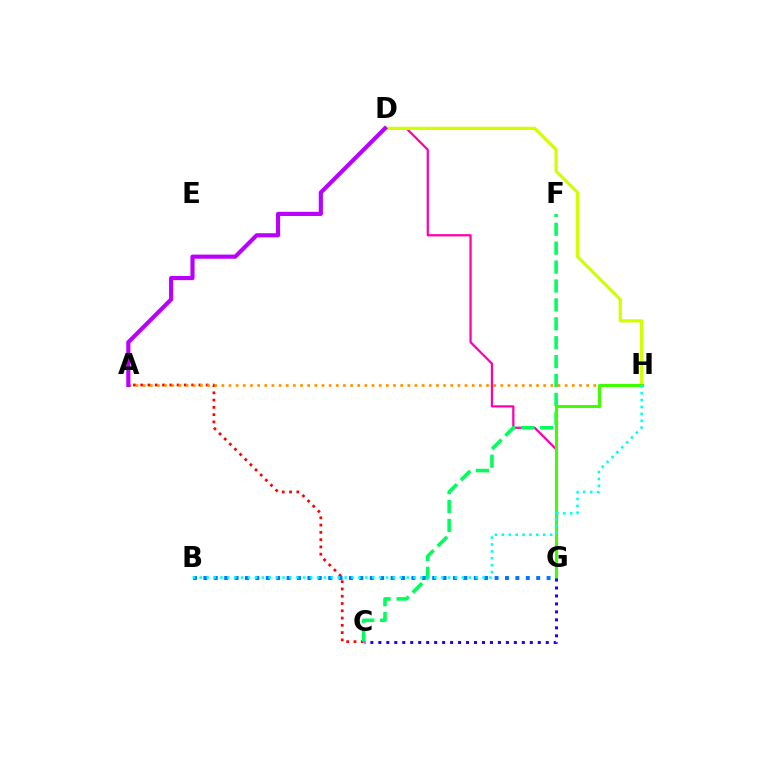{('D', 'G'): [{'color': '#ff00ac', 'line_style': 'solid', 'thickness': 1.62}], ('A', 'C'): [{'color': '#ff0000', 'line_style': 'dotted', 'thickness': 1.98}], ('A', 'H'): [{'color': '#ff9400', 'line_style': 'dotted', 'thickness': 1.94}], ('D', 'H'): [{'color': '#d1ff00', 'line_style': 'solid', 'thickness': 2.33}], ('C', 'F'): [{'color': '#00ff5c', 'line_style': 'dashed', 'thickness': 2.57}], ('B', 'G'): [{'color': '#0074ff', 'line_style': 'dotted', 'thickness': 2.83}], ('A', 'D'): [{'color': '#b900ff', 'line_style': 'solid', 'thickness': 2.99}], ('G', 'H'): [{'color': '#3dff00', 'line_style': 'solid', 'thickness': 2.19}], ('C', 'G'): [{'color': '#2500ff', 'line_style': 'dotted', 'thickness': 2.17}], ('B', 'H'): [{'color': '#00fff6', 'line_style': 'dotted', 'thickness': 1.87}]}